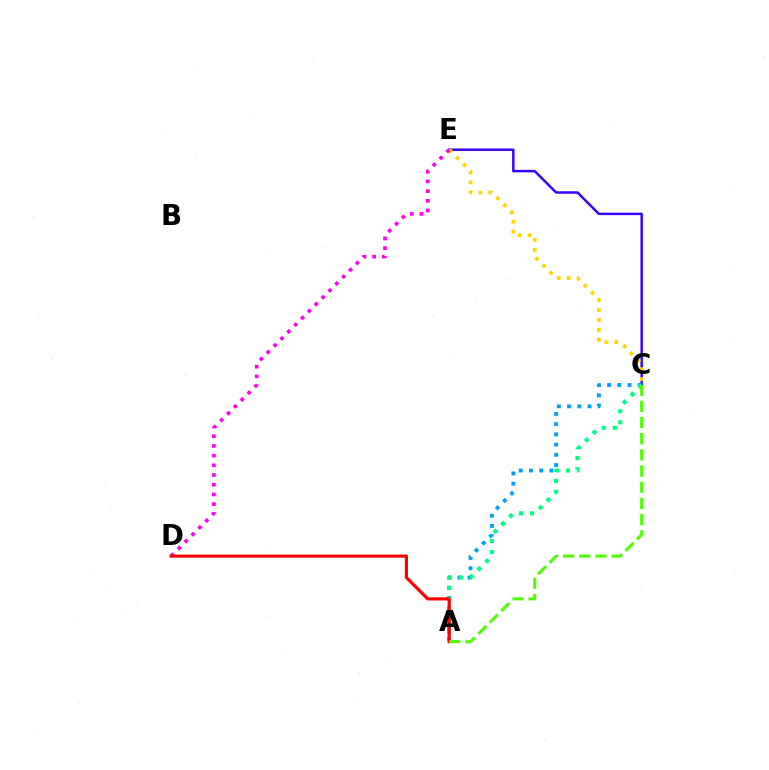{('C', 'E'): [{'color': '#3700ff', 'line_style': 'solid', 'thickness': 1.77}, {'color': '#ffd500', 'line_style': 'dotted', 'thickness': 2.7}], ('A', 'C'): [{'color': '#009eff', 'line_style': 'dotted', 'thickness': 2.78}, {'color': '#00ff86', 'line_style': 'dotted', 'thickness': 2.99}, {'color': '#4fff00', 'line_style': 'dashed', 'thickness': 2.2}], ('D', 'E'): [{'color': '#ff00ed', 'line_style': 'dotted', 'thickness': 2.63}], ('A', 'D'): [{'color': '#ff0000', 'line_style': 'solid', 'thickness': 2.27}]}